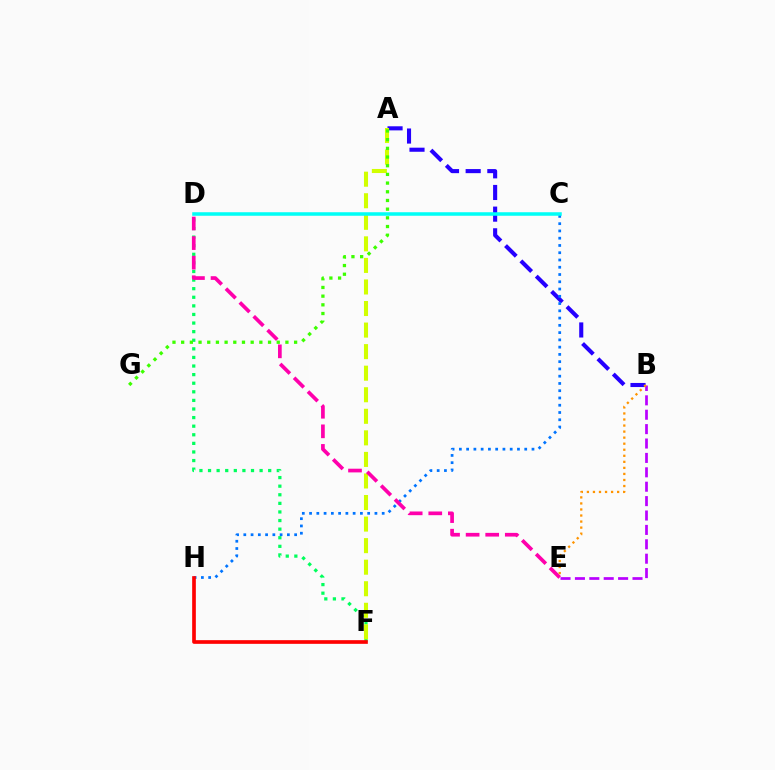{('B', 'E'): [{'color': '#b900ff', 'line_style': 'dashed', 'thickness': 1.96}, {'color': '#ff9400', 'line_style': 'dotted', 'thickness': 1.64}], ('D', 'F'): [{'color': '#00ff5c', 'line_style': 'dotted', 'thickness': 2.33}], ('A', 'B'): [{'color': '#2500ff', 'line_style': 'dashed', 'thickness': 2.94}], ('A', 'F'): [{'color': '#d1ff00', 'line_style': 'dashed', 'thickness': 2.93}], ('C', 'H'): [{'color': '#0074ff', 'line_style': 'dotted', 'thickness': 1.97}], ('F', 'H'): [{'color': '#ff0000', 'line_style': 'solid', 'thickness': 2.64}], ('D', 'E'): [{'color': '#ff00ac', 'line_style': 'dashed', 'thickness': 2.66}], ('A', 'G'): [{'color': '#3dff00', 'line_style': 'dotted', 'thickness': 2.36}], ('C', 'D'): [{'color': '#00fff6', 'line_style': 'solid', 'thickness': 2.54}]}